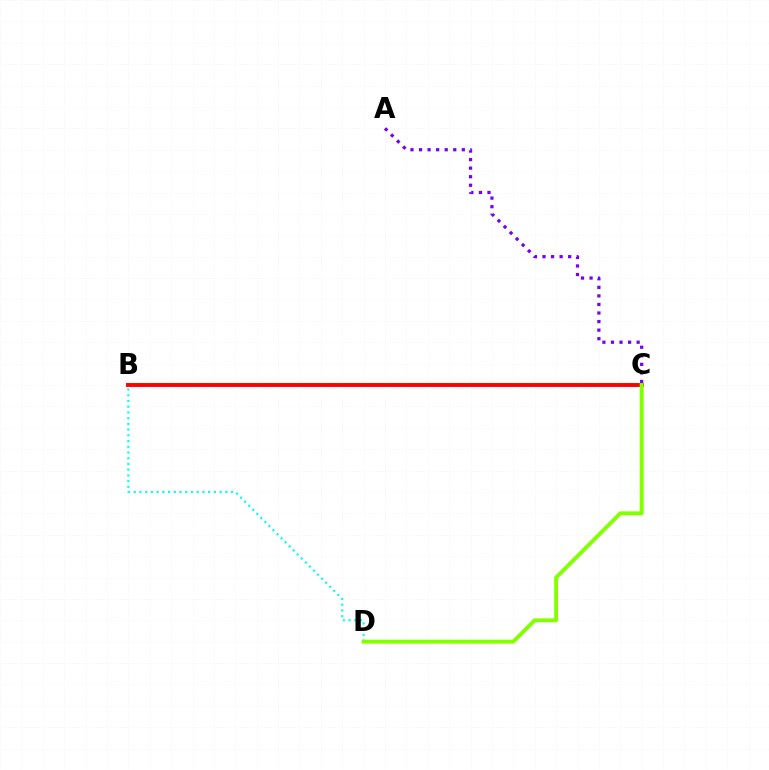{('A', 'C'): [{'color': '#7200ff', 'line_style': 'dotted', 'thickness': 2.32}], ('B', 'C'): [{'color': '#ff0000', 'line_style': 'solid', 'thickness': 2.82}], ('B', 'D'): [{'color': '#00fff6', 'line_style': 'dotted', 'thickness': 1.56}], ('C', 'D'): [{'color': '#84ff00', 'line_style': 'solid', 'thickness': 2.81}]}